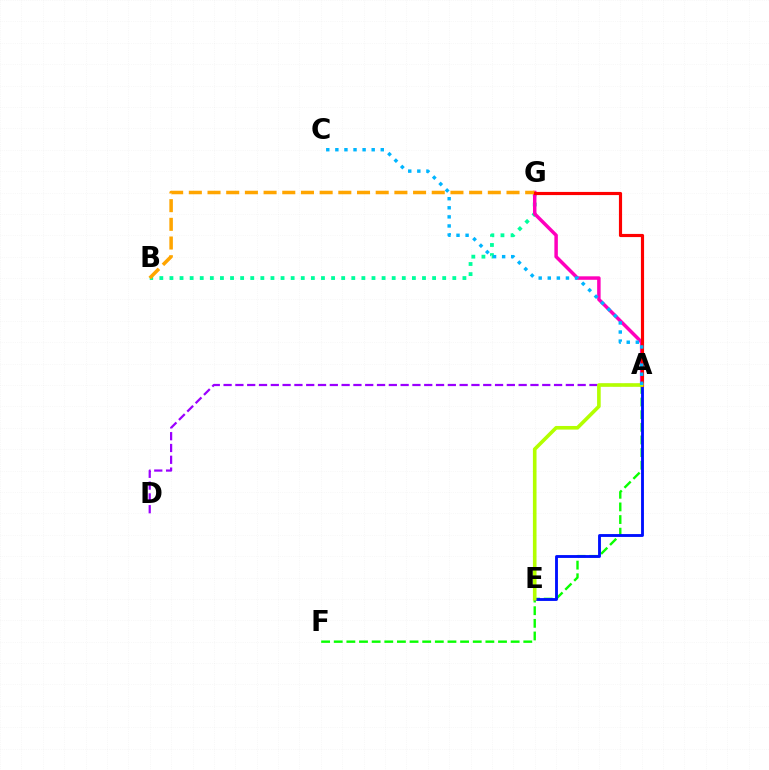{('A', 'F'): [{'color': '#08ff00', 'line_style': 'dashed', 'thickness': 1.72}], ('B', 'G'): [{'color': '#00ff9d', 'line_style': 'dotted', 'thickness': 2.74}, {'color': '#ffa500', 'line_style': 'dashed', 'thickness': 2.54}], ('A', 'D'): [{'color': '#9b00ff', 'line_style': 'dashed', 'thickness': 1.6}], ('A', 'G'): [{'color': '#ff00bd', 'line_style': 'solid', 'thickness': 2.51}, {'color': '#ff0000', 'line_style': 'solid', 'thickness': 2.27}], ('A', 'E'): [{'color': '#0010ff', 'line_style': 'solid', 'thickness': 2.06}, {'color': '#b3ff00', 'line_style': 'solid', 'thickness': 2.61}], ('A', 'C'): [{'color': '#00b5ff', 'line_style': 'dotted', 'thickness': 2.47}]}